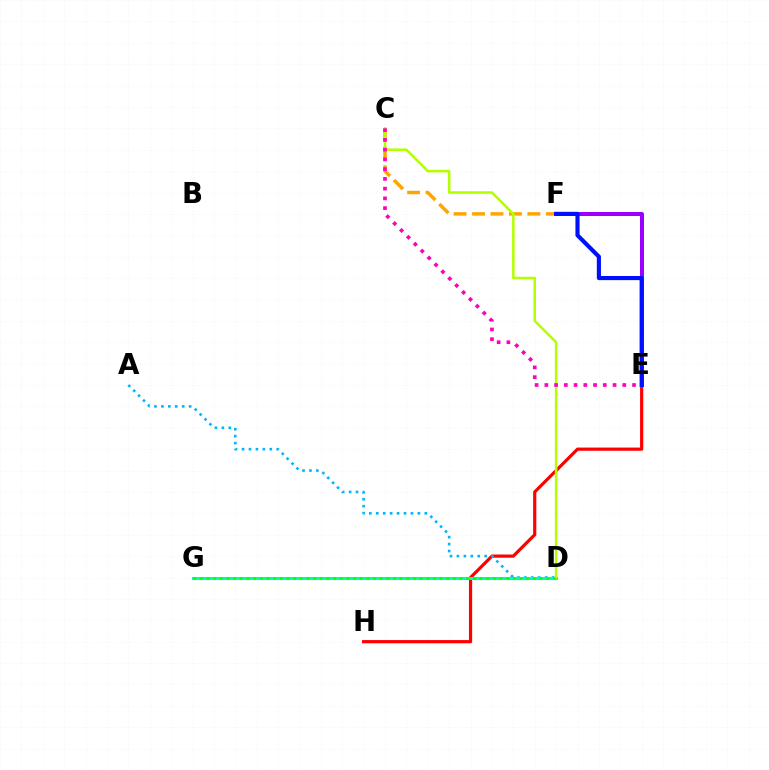{('E', 'F'): [{'color': '#9b00ff', 'line_style': 'solid', 'thickness': 2.87}, {'color': '#0010ff', 'line_style': 'solid', 'thickness': 2.98}], ('C', 'F'): [{'color': '#ffa500', 'line_style': 'dashed', 'thickness': 2.51}], ('E', 'H'): [{'color': '#ff0000', 'line_style': 'solid', 'thickness': 2.3}], ('A', 'D'): [{'color': '#00b5ff', 'line_style': 'dotted', 'thickness': 1.88}], ('D', 'G'): [{'color': '#00ff9d', 'line_style': 'solid', 'thickness': 2.22}, {'color': '#08ff00', 'line_style': 'dotted', 'thickness': 1.81}], ('C', 'D'): [{'color': '#b3ff00', 'line_style': 'solid', 'thickness': 1.82}], ('C', 'E'): [{'color': '#ff00bd', 'line_style': 'dotted', 'thickness': 2.65}]}